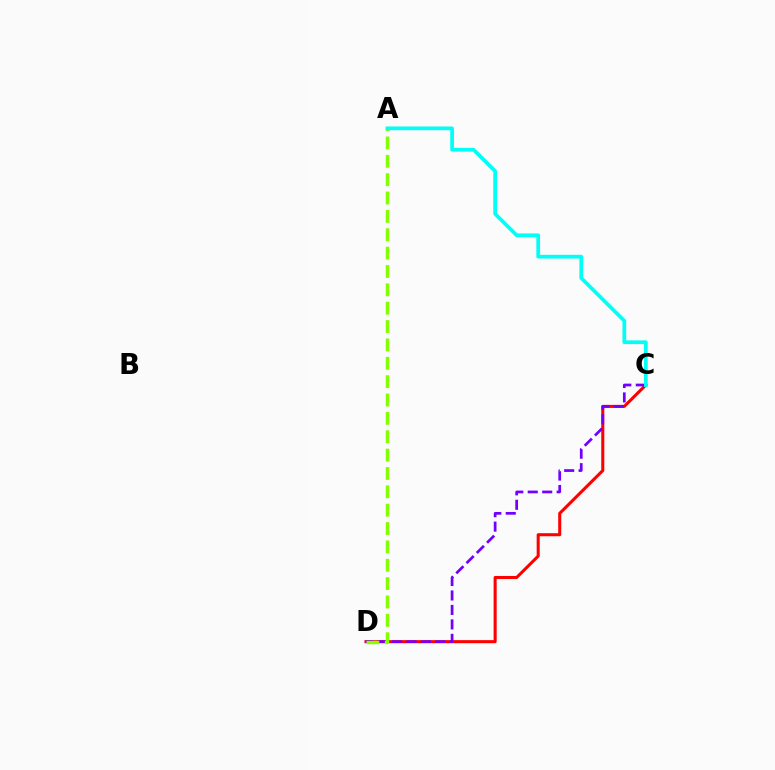{('C', 'D'): [{'color': '#ff0000', 'line_style': 'solid', 'thickness': 2.2}, {'color': '#7200ff', 'line_style': 'dashed', 'thickness': 1.96}], ('A', 'D'): [{'color': '#84ff00', 'line_style': 'dashed', 'thickness': 2.49}], ('A', 'C'): [{'color': '#00fff6', 'line_style': 'solid', 'thickness': 2.67}]}